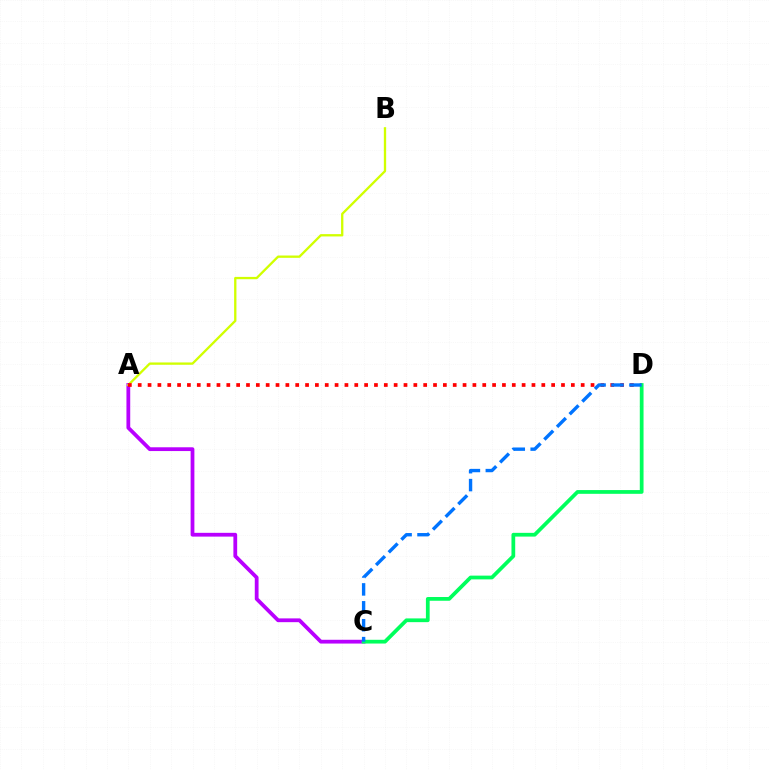{('A', 'C'): [{'color': '#b900ff', 'line_style': 'solid', 'thickness': 2.72}], ('A', 'B'): [{'color': '#d1ff00', 'line_style': 'solid', 'thickness': 1.67}], ('A', 'D'): [{'color': '#ff0000', 'line_style': 'dotted', 'thickness': 2.67}], ('C', 'D'): [{'color': '#00ff5c', 'line_style': 'solid', 'thickness': 2.7}, {'color': '#0074ff', 'line_style': 'dashed', 'thickness': 2.43}]}